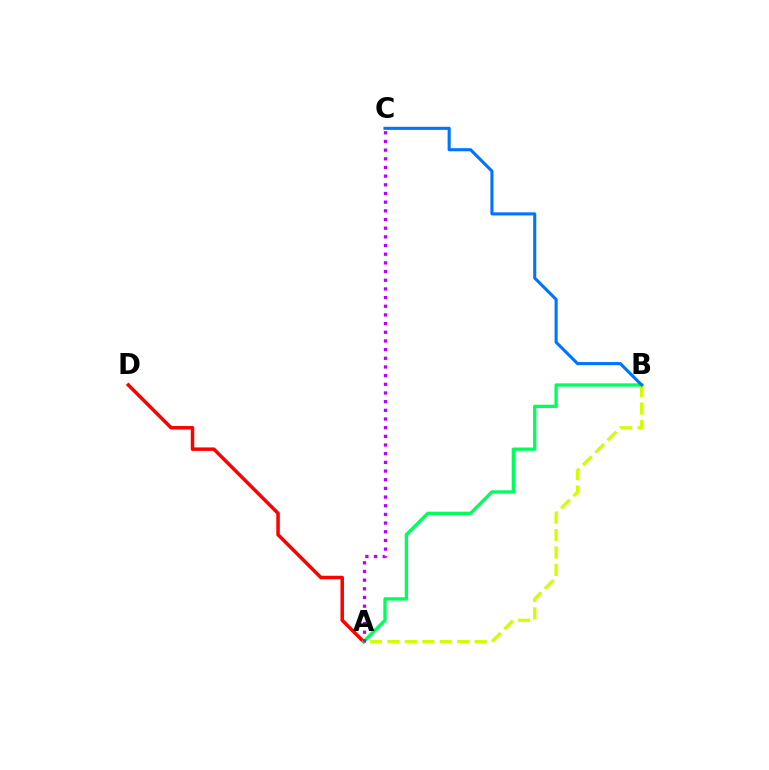{('A', 'D'): [{'color': '#ff0000', 'line_style': 'solid', 'thickness': 2.52}], ('A', 'B'): [{'color': '#00ff5c', 'line_style': 'solid', 'thickness': 2.39}, {'color': '#d1ff00', 'line_style': 'dashed', 'thickness': 2.37}], ('B', 'C'): [{'color': '#0074ff', 'line_style': 'solid', 'thickness': 2.22}], ('A', 'C'): [{'color': '#b900ff', 'line_style': 'dotted', 'thickness': 2.36}]}